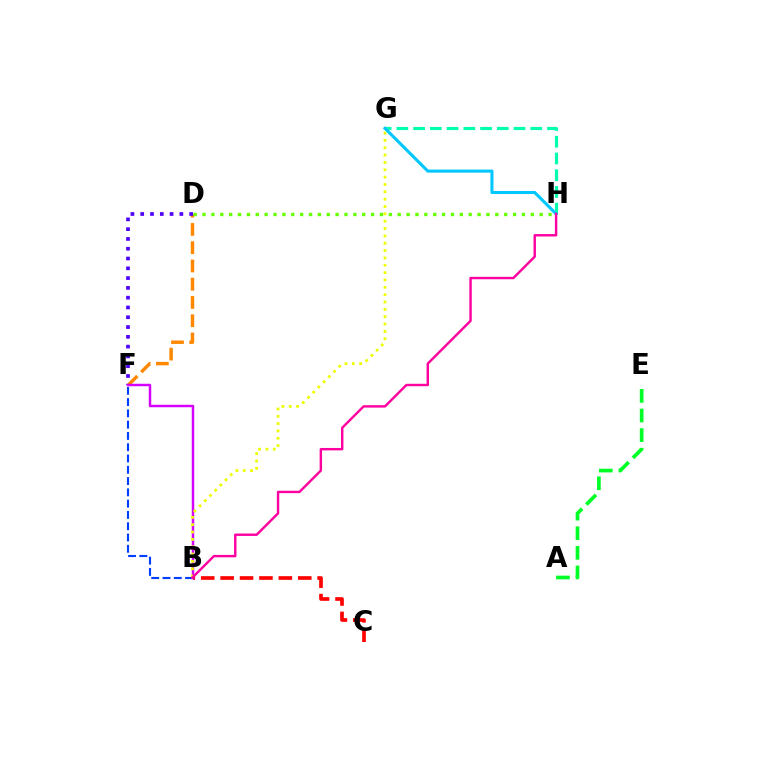{('A', 'E'): [{'color': '#00ff27', 'line_style': 'dashed', 'thickness': 2.66}], ('D', 'F'): [{'color': '#ff8800', 'line_style': 'dashed', 'thickness': 2.48}, {'color': '#4f00ff', 'line_style': 'dotted', 'thickness': 2.66}], ('D', 'H'): [{'color': '#66ff00', 'line_style': 'dotted', 'thickness': 2.41}], ('B', 'C'): [{'color': '#ff0000', 'line_style': 'dashed', 'thickness': 2.64}], ('B', 'F'): [{'color': '#003fff', 'line_style': 'dashed', 'thickness': 1.53}, {'color': '#d600ff', 'line_style': 'solid', 'thickness': 1.77}], ('G', 'H'): [{'color': '#00ffaf', 'line_style': 'dashed', 'thickness': 2.27}, {'color': '#00c7ff', 'line_style': 'solid', 'thickness': 2.21}], ('B', 'G'): [{'color': '#eeff00', 'line_style': 'dotted', 'thickness': 2.0}], ('B', 'H'): [{'color': '#ff00a0', 'line_style': 'solid', 'thickness': 1.74}]}